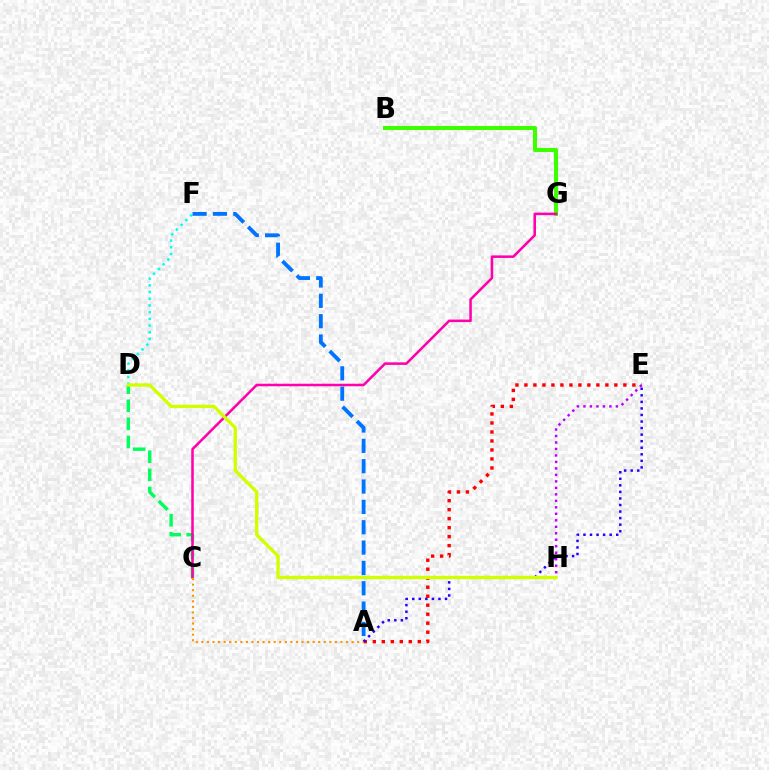{('A', 'E'): [{'color': '#ff0000', 'line_style': 'dotted', 'thickness': 2.44}, {'color': '#2500ff', 'line_style': 'dotted', 'thickness': 1.78}], ('C', 'D'): [{'color': '#00ff5c', 'line_style': 'dashed', 'thickness': 2.46}], ('E', 'H'): [{'color': '#b900ff', 'line_style': 'dotted', 'thickness': 1.76}], ('D', 'F'): [{'color': '#00fff6', 'line_style': 'dotted', 'thickness': 1.82}], ('B', 'G'): [{'color': '#3dff00', 'line_style': 'solid', 'thickness': 2.93}], ('A', 'F'): [{'color': '#0074ff', 'line_style': 'dashed', 'thickness': 2.76}], ('C', 'G'): [{'color': '#ff00ac', 'line_style': 'solid', 'thickness': 1.83}], ('A', 'C'): [{'color': '#ff9400', 'line_style': 'dotted', 'thickness': 1.51}], ('D', 'H'): [{'color': '#d1ff00', 'line_style': 'solid', 'thickness': 2.41}]}